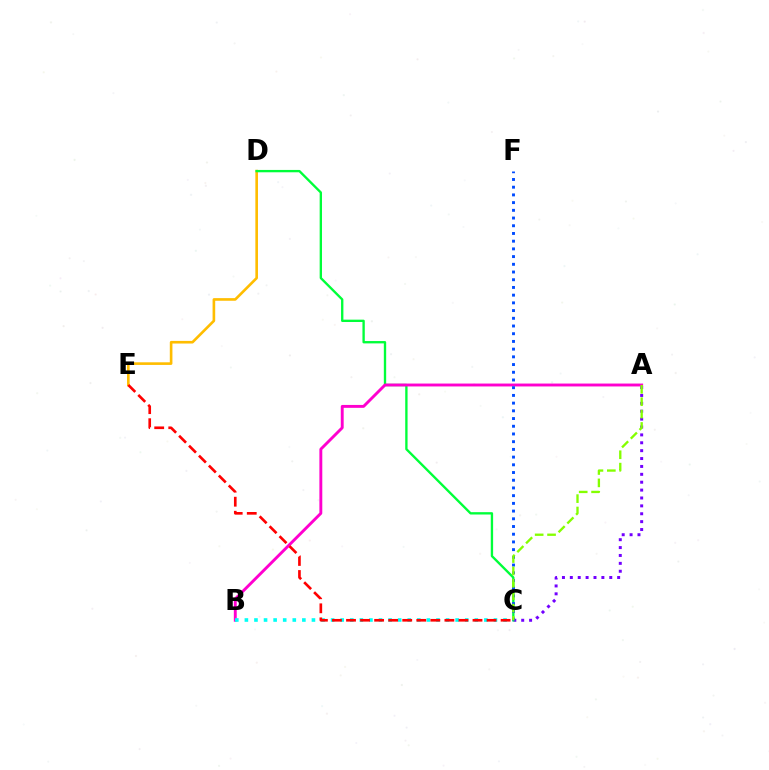{('D', 'E'): [{'color': '#ffbd00', 'line_style': 'solid', 'thickness': 1.89}], ('A', 'C'): [{'color': '#7200ff', 'line_style': 'dotted', 'thickness': 2.14}, {'color': '#84ff00', 'line_style': 'dashed', 'thickness': 1.68}], ('C', 'D'): [{'color': '#00ff39', 'line_style': 'solid', 'thickness': 1.69}], ('A', 'B'): [{'color': '#ff00cf', 'line_style': 'solid', 'thickness': 2.09}], ('C', 'F'): [{'color': '#004bff', 'line_style': 'dotted', 'thickness': 2.1}], ('B', 'C'): [{'color': '#00fff6', 'line_style': 'dotted', 'thickness': 2.6}], ('C', 'E'): [{'color': '#ff0000', 'line_style': 'dashed', 'thickness': 1.91}]}